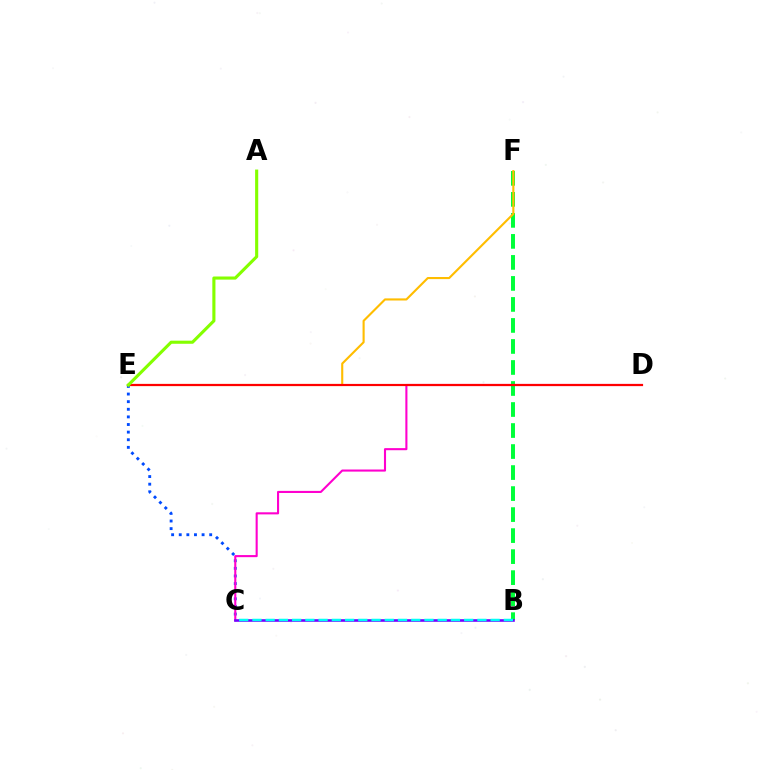{('B', 'F'): [{'color': '#00ff39', 'line_style': 'dashed', 'thickness': 2.85}], ('E', 'F'): [{'color': '#ffbd00', 'line_style': 'solid', 'thickness': 1.52}], ('C', 'E'): [{'color': '#004bff', 'line_style': 'dotted', 'thickness': 2.07}], ('C', 'D'): [{'color': '#ff00cf', 'line_style': 'solid', 'thickness': 1.51}], ('B', 'C'): [{'color': '#7200ff', 'line_style': 'solid', 'thickness': 1.88}, {'color': '#00fff6', 'line_style': 'dashed', 'thickness': 1.8}], ('D', 'E'): [{'color': '#ff0000', 'line_style': 'solid', 'thickness': 1.57}], ('A', 'E'): [{'color': '#84ff00', 'line_style': 'solid', 'thickness': 2.24}]}